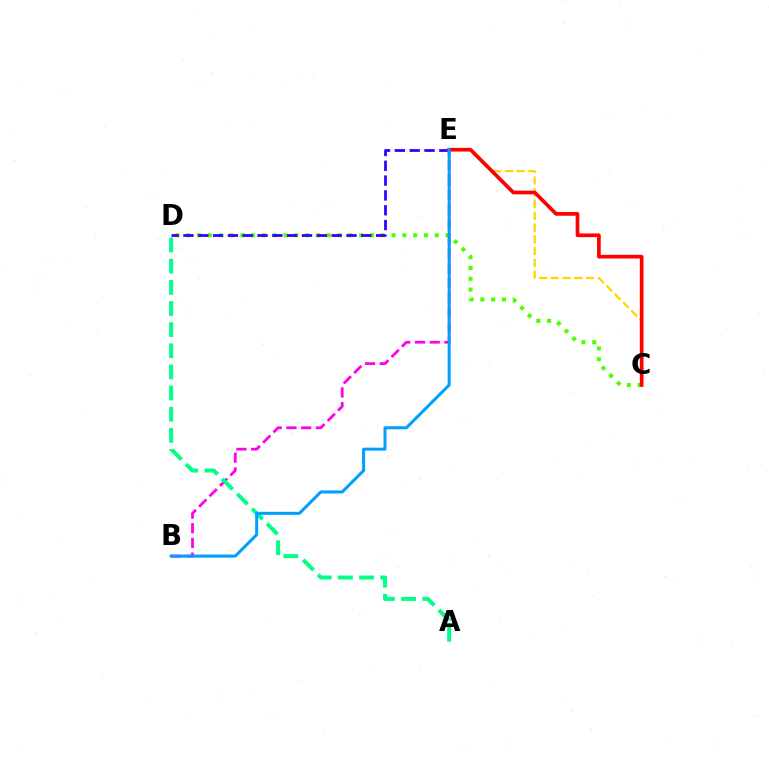{('C', 'D'): [{'color': '#4fff00', 'line_style': 'dotted', 'thickness': 2.94}], ('B', 'E'): [{'color': '#ff00ed', 'line_style': 'dashed', 'thickness': 2.0}, {'color': '#009eff', 'line_style': 'solid', 'thickness': 2.17}], ('C', 'E'): [{'color': '#ffd500', 'line_style': 'dashed', 'thickness': 1.6}, {'color': '#ff0000', 'line_style': 'solid', 'thickness': 2.66}], ('A', 'D'): [{'color': '#00ff86', 'line_style': 'dashed', 'thickness': 2.87}], ('D', 'E'): [{'color': '#3700ff', 'line_style': 'dashed', 'thickness': 2.01}]}